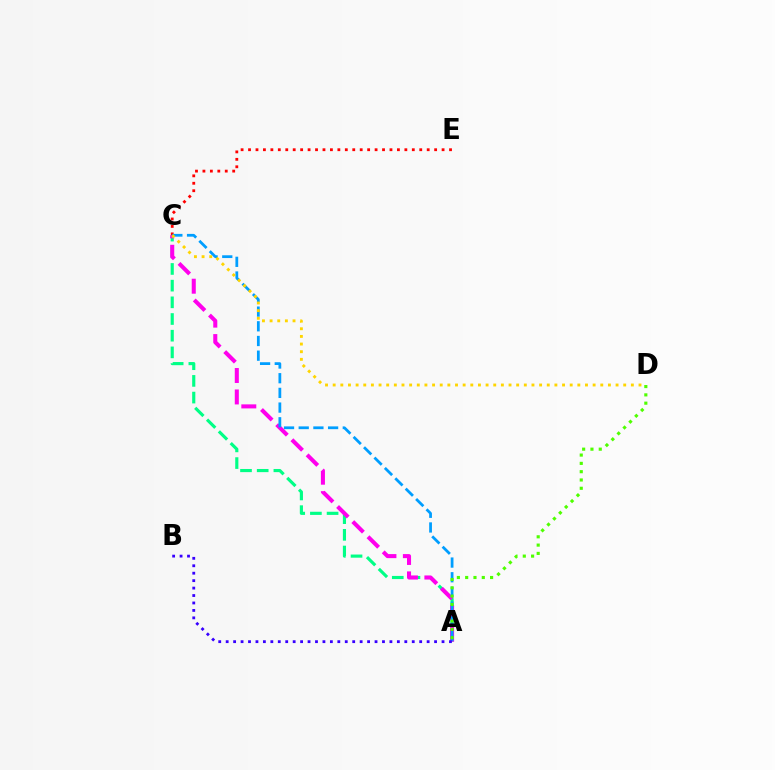{('A', 'C'): [{'color': '#00ff86', 'line_style': 'dashed', 'thickness': 2.27}, {'color': '#ff00ed', 'line_style': 'dashed', 'thickness': 2.91}, {'color': '#009eff', 'line_style': 'dashed', 'thickness': 2.0}], ('C', 'E'): [{'color': '#ff0000', 'line_style': 'dotted', 'thickness': 2.02}], ('C', 'D'): [{'color': '#ffd500', 'line_style': 'dotted', 'thickness': 2.08}], ('A', 'D'): [{'color': '#4fff00', 'line_style': 'dotted', 'thickness': 2.26}], ('A', 'B'): [{'color': '#3700ff', 'line_style': 'dotted', 'thickness': 2.02}]}